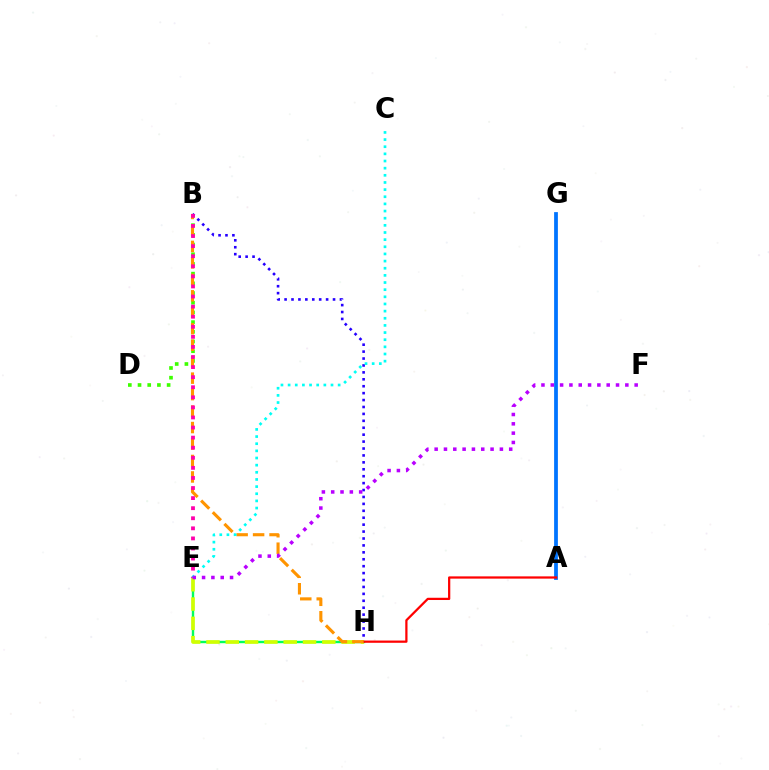{('E', 'H'): [{'color': '#00ff5c', 'line_style': 'solid', 'thickness': 1.73}, {'color': '#d1ff00', 'line_style': 'dashed', 'thickness': 2.62}], ('B', 'D'): [{'color': '#3dff00', 'line_style': 'dotted', 'thickness': 2.63}], ('A', 'G'): [{'color': '#0074ff', 'line_style': 'solid', 'thickness': 2.71}], ('B', 'H'): [{'color': '#2500ff', 'line_style': 'dotted', 'thickness': 1.88}, {'color': '#ff9400', 'line_style': 'dashed', 'thickness': 2.24}], ('A', 'H'): [{'color': '#ff0000', 'line_style': 'solid', 'thickness': 1.62}], ('B', 'E'): [{'color': '#ff00ac', 'line_style': 'dotted', 'thickness': 2.74}], ('C', 'E'): [{'color': '#00fff6', 'line_style': 'dotted', 'thickness': 1.94}], ('E', 'F'): [{'color': '#b900ff', 'line_style': 'dotted', 'thickness': 2.53}]}